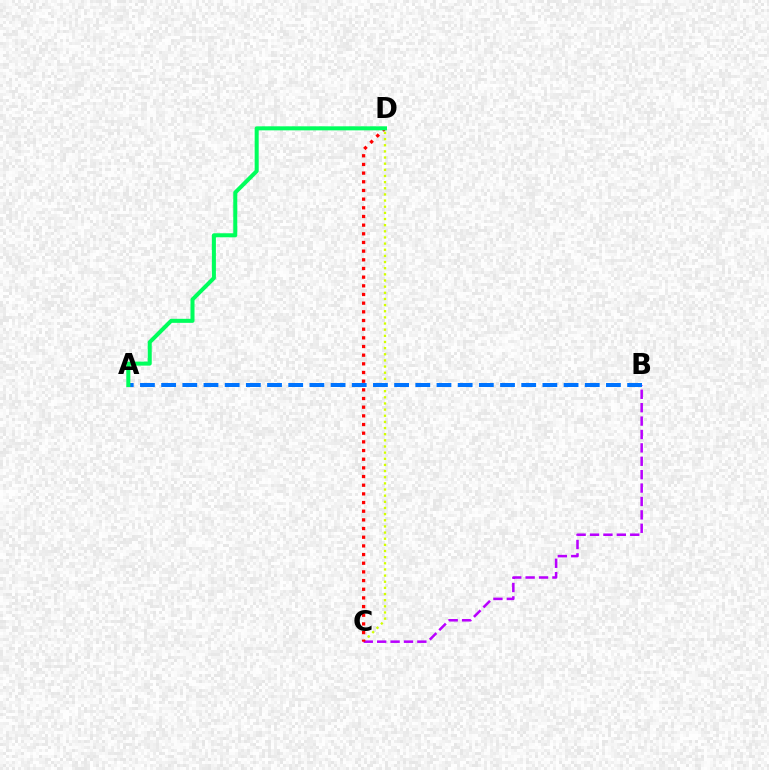{('C', 'D'): [{'color': '#d1ff00', 'line_style': 'dotted', 'thickness': 1.67}, {'color': '#ff0000', 'line_style': 'dotted', 'thickness': 2.36}], ('B', 'C'): [{'color': '#b900ff', 'line_style': 'dashed', 'thickness': 1.82}], ('A', 'B'): [{'color': '#0074ff', 'line_style': 'dashed', 'thickness': 2.88}], ('A', 'D'): [{'color': '#00ff5c', 'line_style': 'solid', 'thickness': 2.9}]}